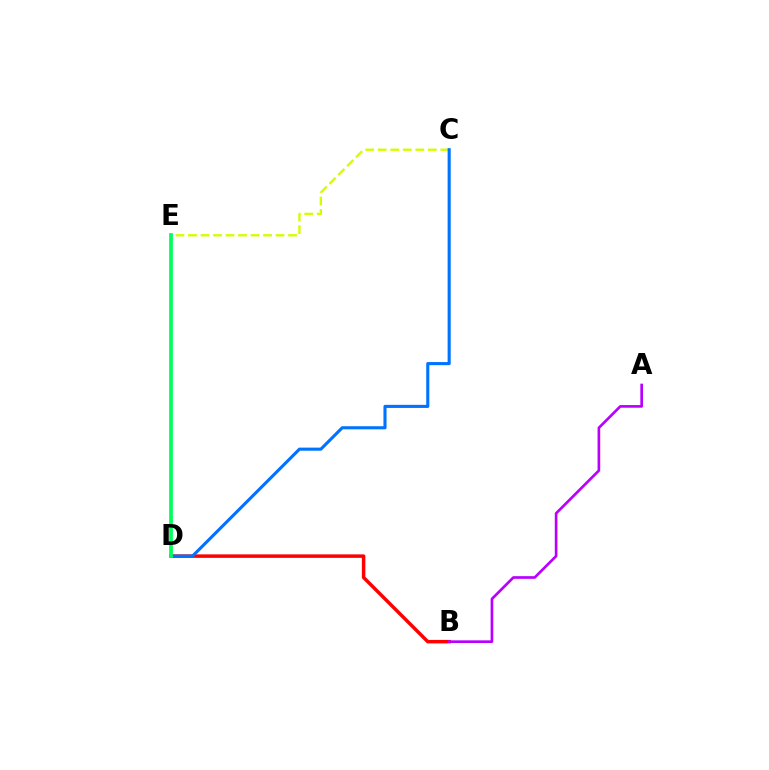{('B', 'D'): [{'color': '#ff0000', 'line_style': 'solid', 'thickness': 2.51}], ('C', 'E'): [{'color': '#d1ff00', 'line_style': 'dashed', 'thickness': 1.7}], ('C', 'D'): [{'color': '#0074ff', 'line_style': 'solid', 'thickness': 2.23}], ('A', 'B'): [{'color': '#b900ff', 'line_style': 'solid', 'thickness': 1.92}], ('D', 'E'): [{'color': '#00ff5c', 'line_style': 'solid', 'thickness': 2.7}]}